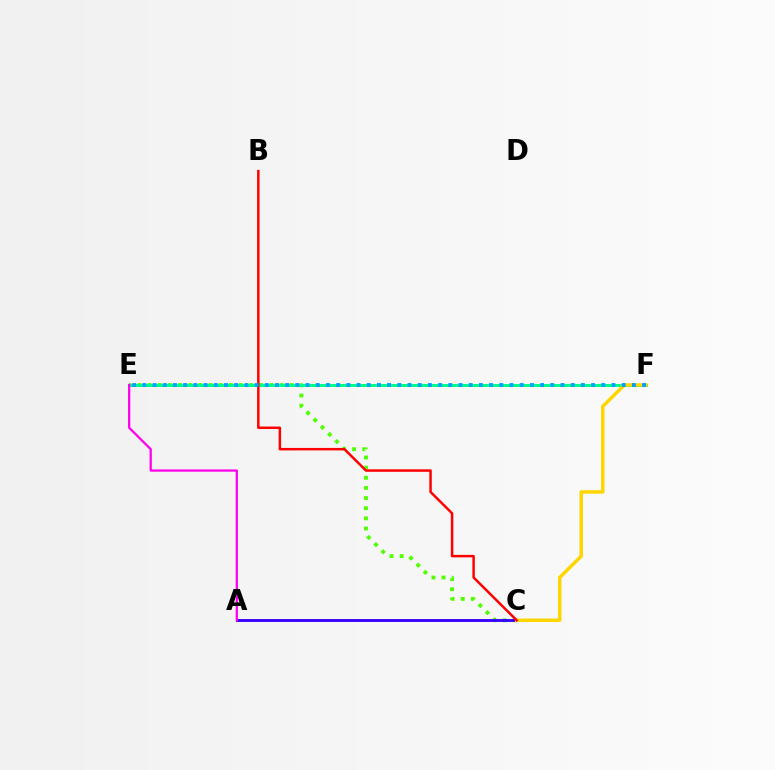{('C', 'E'): [{'color': '#4fff00', 'line_style': 'dotted', 'thickness': 2.76}], ('A', 'C'): [{'color': '#3700ff', 'line_style': 'solid', 'thickness': 2.08}], ('E', 'F'): [{'color': '#00ff86', 'line_style': 'solid', 'thickness': 2.16}, {'color': '#009eff', 'line_style': 'dotted', 'thickness': 2.77}], ('C', 'F'): [{'color': '#ffd500', 'line_style': 'solid', 'thickness': 2.5}], ('B', 'C'): [{'color': '#ff0000', 'line_style': 'solid', 'thickness': 1.79}], ('A', 'E'): [{'color': '#ff00ed', 'line_style': 'solid', 'thickness': 1.63}]}